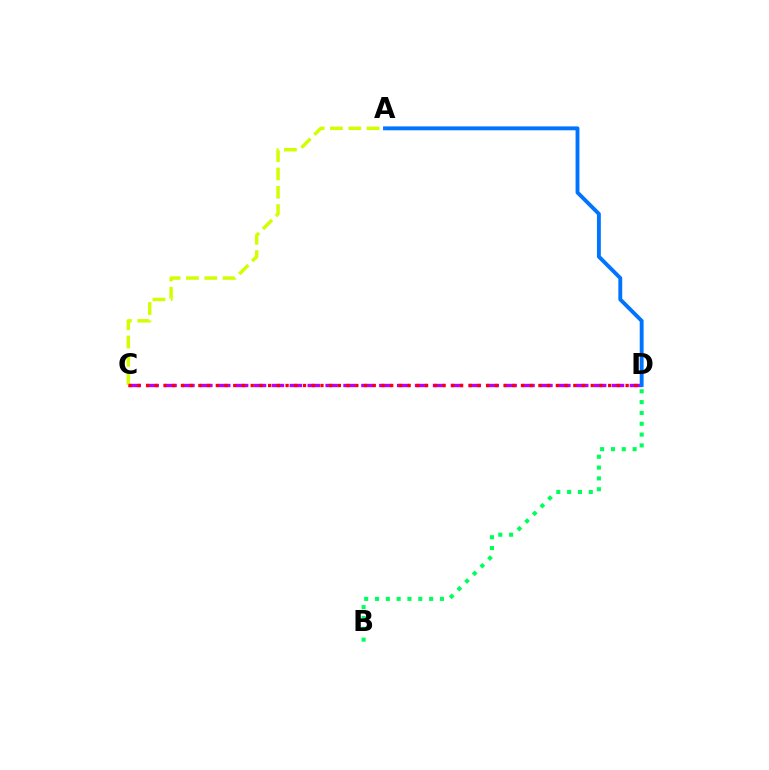{('C', 'D'): [{'color': '#b900ff', 'line_style': 'dashed', 'thickness': 2.43}, {'color': '#ff0000', 'line_style': 'dotted', 'thickness': 2.37}], ('A', 'D'): [{'color': '#0074ff', 'line_style': 'solid', 'thickness': 2.79}], ('A', 'C'): [{'color': '#d1ff00', 'line_style': 'dashed', 'thickness': 2.49}], ('B', 'D'): [{'color': '#00ff5c', 'line_style': 'dotted', 'thickness': 2.94}]}